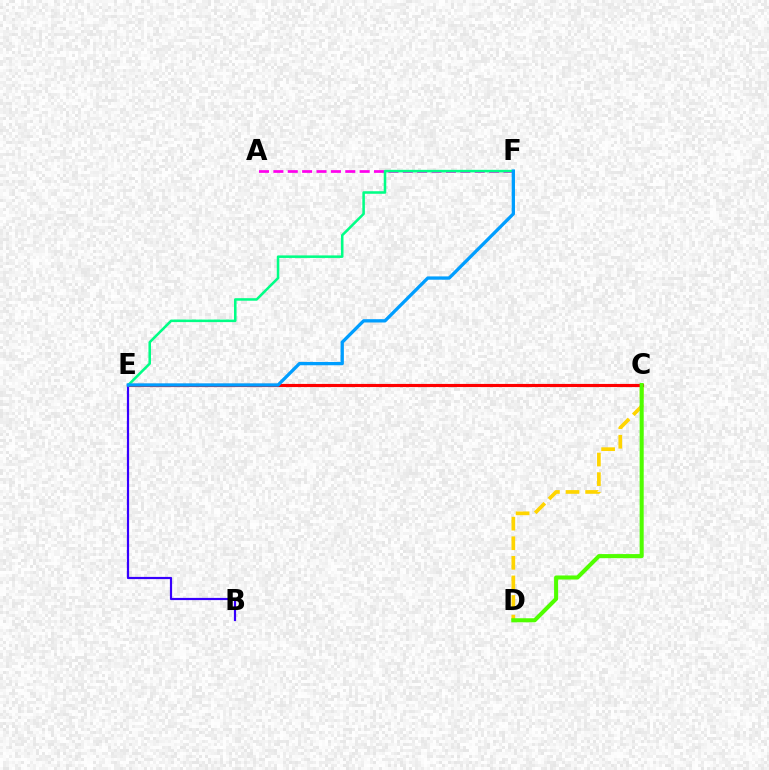{('C', 'D'): [{'color': '#ffd500', 'line_style': 'dashed', 'thickness': 2.66}, {'color': '#4fff00', 'line_style': 'solid', 'thickness': 2.92}], ('A', 'F'): [{'color': '#ff00ed', 'line_style': 'dashed', 'thickness': 1.95}], ('C', 'E'): [{'color': '#ff0000', 'line_style': 'solid', 'thickness': 2.26}], ('B', 'E'): [{'color': '#3700ff', 'line_style': 'solid', 'thickness': 1.58}], ('E', 'F'): [{'color': '#00ff86', 'line_style': 'solid', 'thickness': 1.83}, {'color': '#009eff', 'line_style': 'solid', 'thickness': 2.38}]}